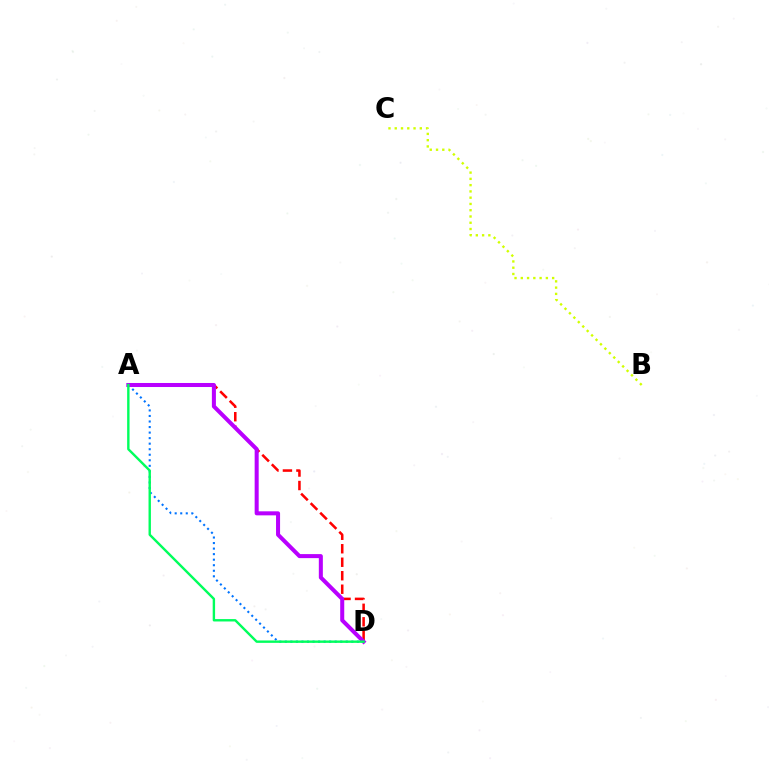{('B', 'C'): [{'color': '#d1ff00', 'line_style': 'dotted', 'thickness': 1.7}], ('A', 'D'): [{'color': '#ff0000', 'line_style': 'dashed', 'thickness': 1.83}, {'color': '#0074ff', 'line_style': 'dotted', 'thickness': 1.51}, {'color': '#b900ff', 'line_style': 'solid', 'thickness': 2.9}, {'color': '#00ff5c', 'line_style': 'solid', 'thickness': 1.72}]}